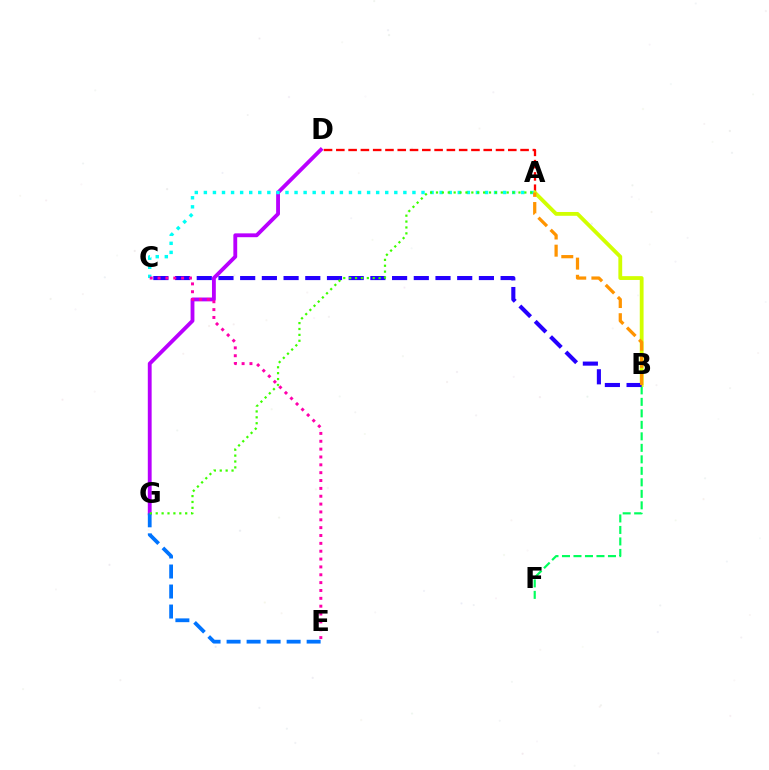{('D', 'G'): [{'color': '#b900ff', 'line_style': 'solid', 'thickness': 2.76}], ('A', 'D'): [{'color': '#ff0000', 'line_style': 'dashed', 'thickness': 1.67}], ('E', 'G'): [{'color': '#0074ff', 'line_style': 'dashed', 'thickness': 2.72}], ('B', 'F'): [{'color': '#00ff5c', 'line_style': 'dashed', 'thickness': 1.56}], ('A', 'B'): [{'color': '#d1ff00', 'line_style': 'solid', 'thickness': 2.74}, {'color': '#ff9400', 'line_style': 'dashed', 'thickness': 2.33}], ('A', 'C'): [{'color': '#00fff6', 'line_style': 'dotted', 'thickness': 2.46}], ('B', 'C'): [{'color': '#2500ff', 'line_style': 'dashed', 'thickness': 2.95}], ('A', 'G'): [{'color': '#3dff00', 'line_style': 'dotted', 'thickness': 1.6}], ('C', 'E'): [{'color': '#ff00ac', 'line_style': 'dotted', 'thickness': 2.13}]}